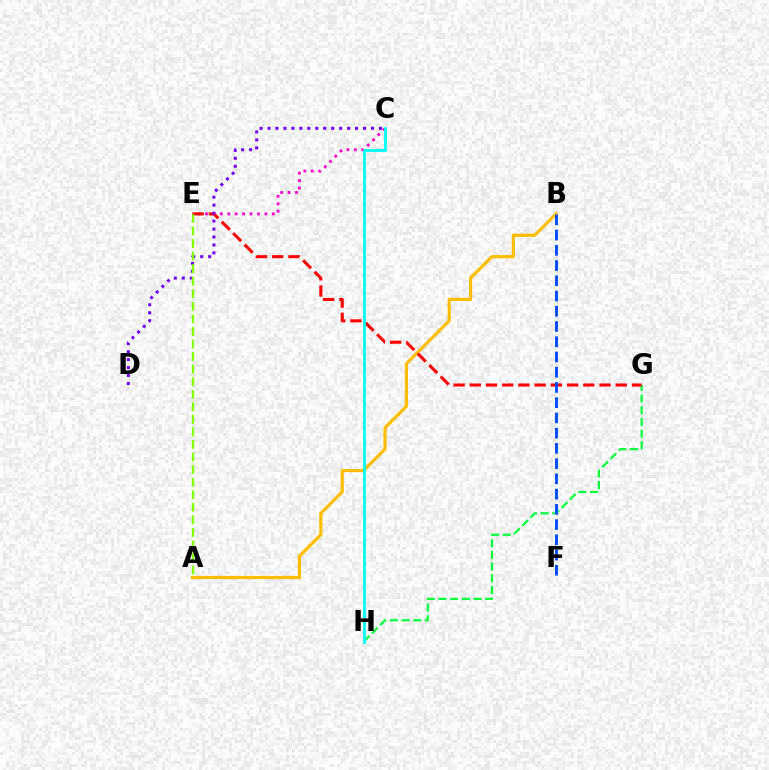{('A', 'B'): [{'color': '#ffbd00', 'line_style': 'solid', 'thickness': 2.28}], ('C', 'E'): [{'color': '#ff00cf', 'line_style': 'dotted', 'thickness': 2.02}], ('G', 'H'): [{'color': '#00ff39', 'line_style': 'dashed', 'thickness': 1.59}], ('E', 'G'): [{'color': '#ff0000', 'line_style': 'dashed', 'thickness': 2.2}], ('C', 'H'): [{'color': '#00fff6', 'line_style': 'solid', 'thickness': 2.01}], ('C', 'D'): [{'color': '#7200ff', 'line_style': 'dotted', 'thickness': 2.16}], ('B', 'F'): [{'color': '#004bff', 'line_style': 'dashed', 'thickness': 2.07}], ('A', 'E'): [{'color': '#84ff00', 'line_style': 'dashed', 'thickness': 1.71}]}